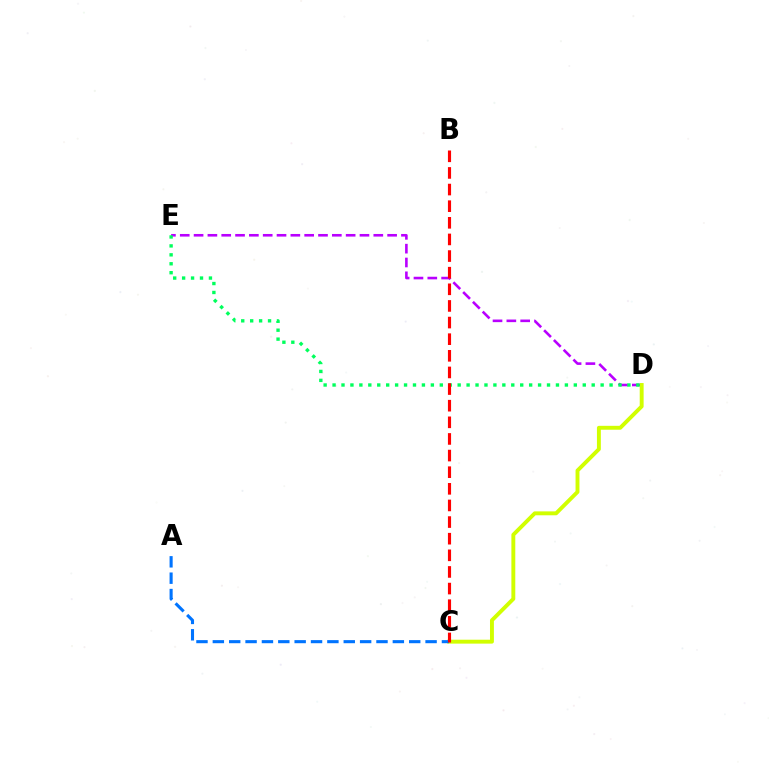{('D', 'E'): [{'color': '#b900ff', 'line_style': 'dashed', 'thickness': 1.88}, {'color': '#00ff5c', 'line_style': 'dotted', 'thickness': 2.43}], ('C', 'D'): [{'color': '#d1ff00', 'line_style': 'solid', 'thickness': 2.81}], ('A', 'C'): [{'color': '#0074ff', 'line_style': 'dashed', 'thickness': 2.22}], ('B', 'C'): [{'color': '#ff0000', 'line_style': 'dashed', 'thickness': 2.26}]}